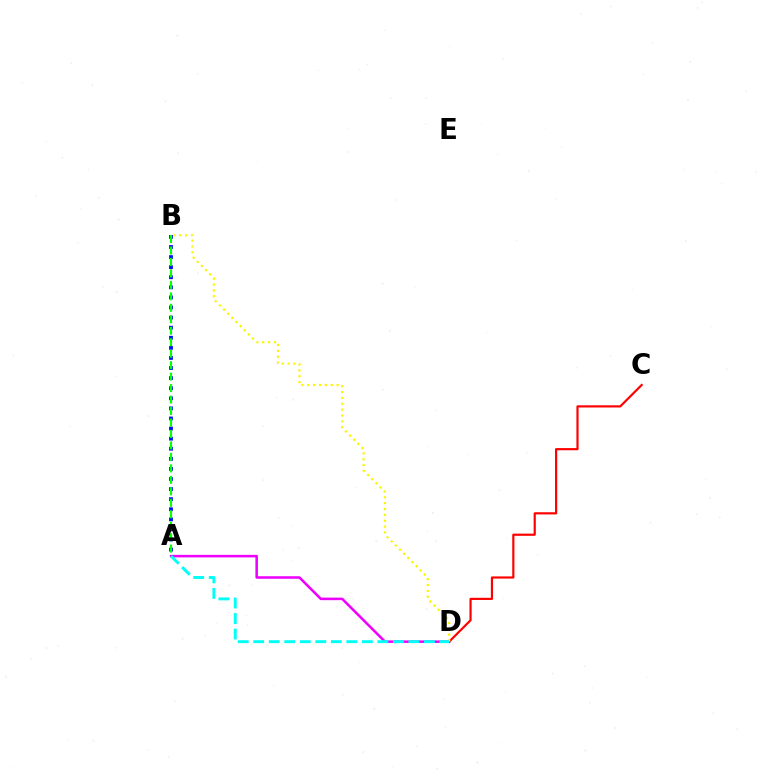{('A', 'B'): [{'color': '#0010ff', 'line_style': 'dotted', 'thickness': 2.74}, {'color': '#08ff00', 'line_style': 'dashed', 'thickness': 1.56}], ('A', 'D'): [{'color': '#ee00ff', 'line_style': 'solid', 'thickness': 1.83}, {'color': '#00fff6', 'line_style': 'dashed', 'thickness': 2.11}], ('C', 'D'): [{'color': '#ff0000', 'line_style': 'solid', 'thickness': 1.57}], ('B', 'D'): [{'color': '#fcf500', 'line_style': 'dotted', 'thickness': 1.59}]}